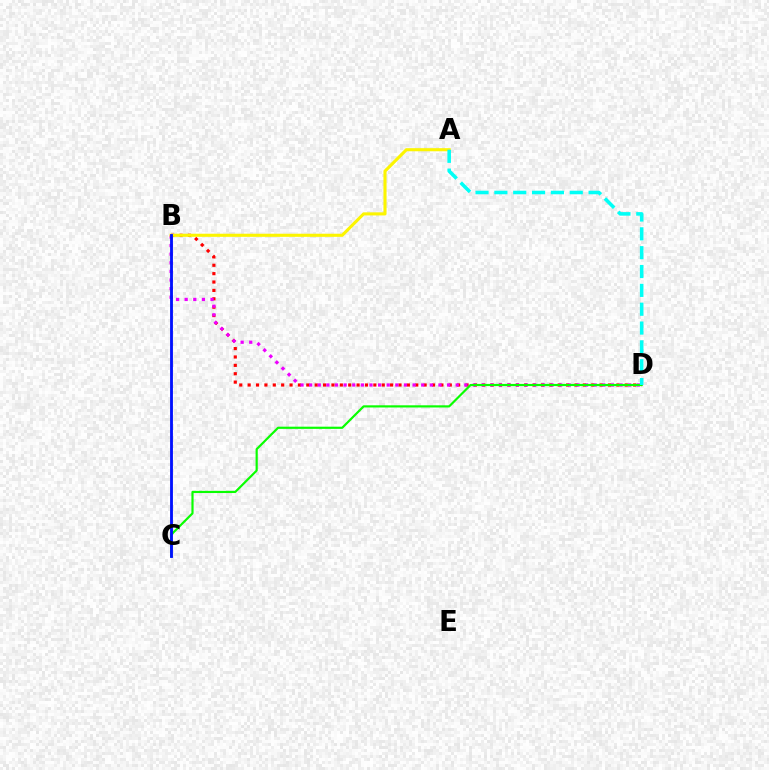{('B', 'D'): [{'color': '#ff0000', 'line_style': 'dotted', 'thickness': 2.28}, {'color': '#ee00ff', 'line_style': 'dotted', 'thickness': 2.34}], ('A', 'B'): [{'color': '#fcf500', 'line_style': 'solid', 'thickness': 2.23}], ('C', 'D'): [{'color': '#08ff00', 'line_style': 'solid', 'thickness': 1.57}], ('A', 'D'): [{'color': '#00fff6', 'line_style': 'dashed', 'thickness': 2.56}], ('B', 'C'): [{'color': '#0010ff', 'line_style': 'solid', 'thickness': 2.05}]}